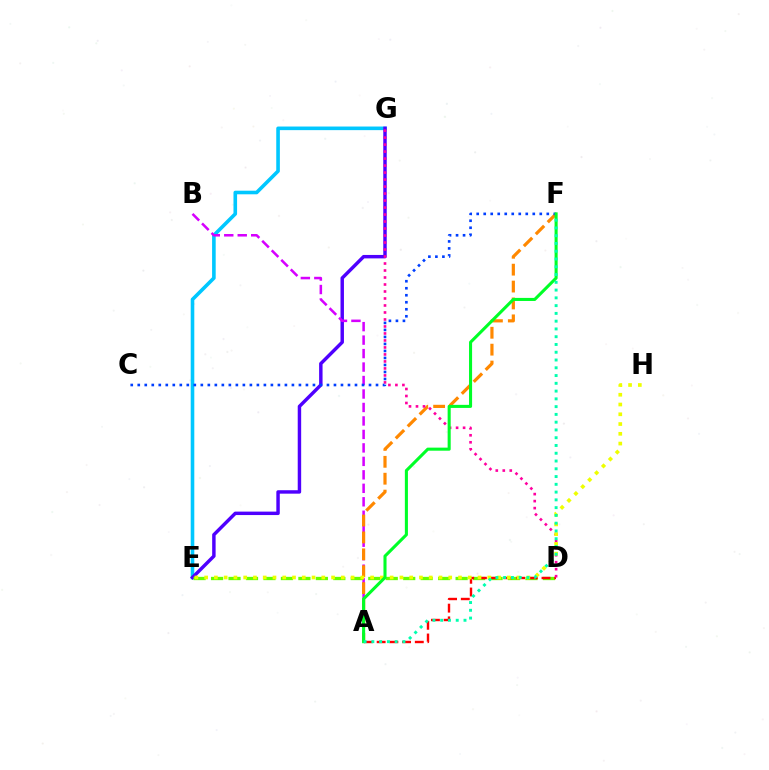{('E', 'G'): [{'color': '#00c7ff', 'line_style': 'solid', 'thickness': 2.6}, {'color': '#4f00ff', 'line_style': 'solid', 'thickness': 2.48}], ('A', 'B'): [{'color': '#d600ff', 'line_style': 'dashed', 'thickness': 1.83}], ('D', 'E'): [{'color': '#66ff00', 'line_style': 'dashed', 'thickness': 2.37}], ('A', 'F'): [{'color': '#ff8800', 'line_style': 'dashed', 'thickness': 2.3}, {'color': '#00ff27', 'line_style': 'solid', 'thickness': 2.21}, {'color': '#00ffaf', 'line_style': 'dotted', 'thickness': 2.11}], ('A', 'D'): [{'color': '#ff0000', 'line_style': 'dashed', 'thickness': 1.73}], ('D', 'G'): [{'color': '#ff00a0', 'line_style': 'dotted', 'thickness': 1.9}], ('C', 'F'): [{'color': '#003fff', 'line_style': 'dotted', 'thickness': 1.9}], ('E', 'H'): [{'color': '#eeff00', 'line_style': 'dotted', 'thickness': 2.65}]}